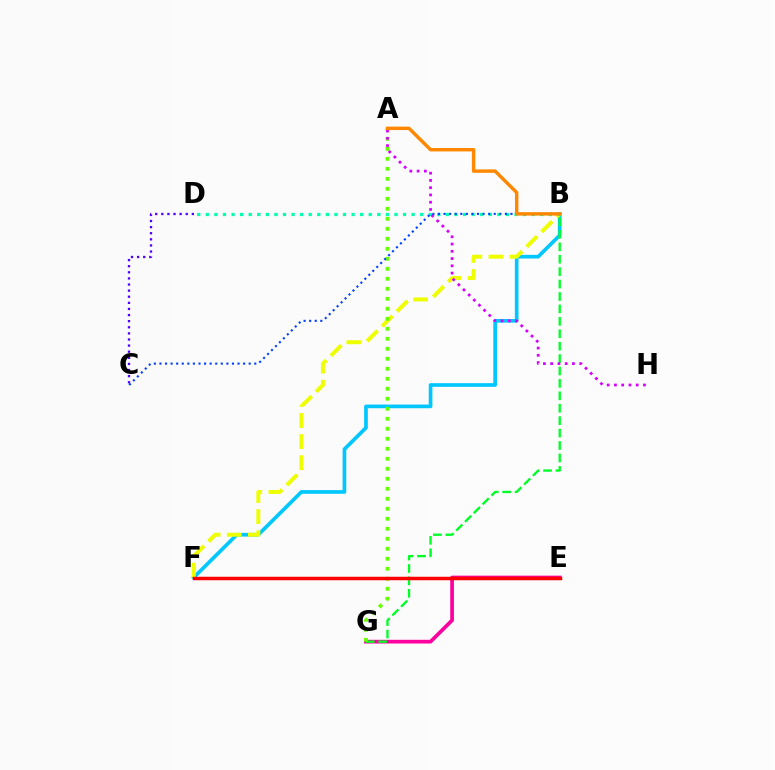{('B', 'F'): [{'color': '#00c7ff', 'line_style': 'solid', 'thickness': 2.64}, {'color': '#eeff00', 'line_style': 'dashed', 'thickness': 2.87}], ('E', 'G'): [{'color': '#ff00a0', 'line_style': 'solid', 'thickness': 2.67}], ('B', 'G'): [{'color': '#00ff27', 'line_style': 'dashed', 'thickness': 1.69}], ('B', 'D'): [{'color': '#00ffaf', 'line_style': 'dotted', 'thickness': 2.33}], ('C', 'D'): [{'color': '#4f00ff', 'line_style': 'dotted', 'thickness': 1.66}], ('A', 'G'): [{'color': '#66ff00', 'line_style': 'dotted', 'thickness': 2.72}], ('A', 'H'): [{'color': '#d600ff', 'line_style': 'dotted', 'thickness': 1.97}], ('E', 'F'): [{'color': '#ff0000', 'line_style': 'solid', 'thickness': 2.51}], ('B', 'C'): [{'color': '#003fff', 'line_style': 'dotted', 'thickness': 1.52}], ('A', 'B'): [{'color': '#ff8800', 'line_style': 'solid', 'thickness': 2.47}]}